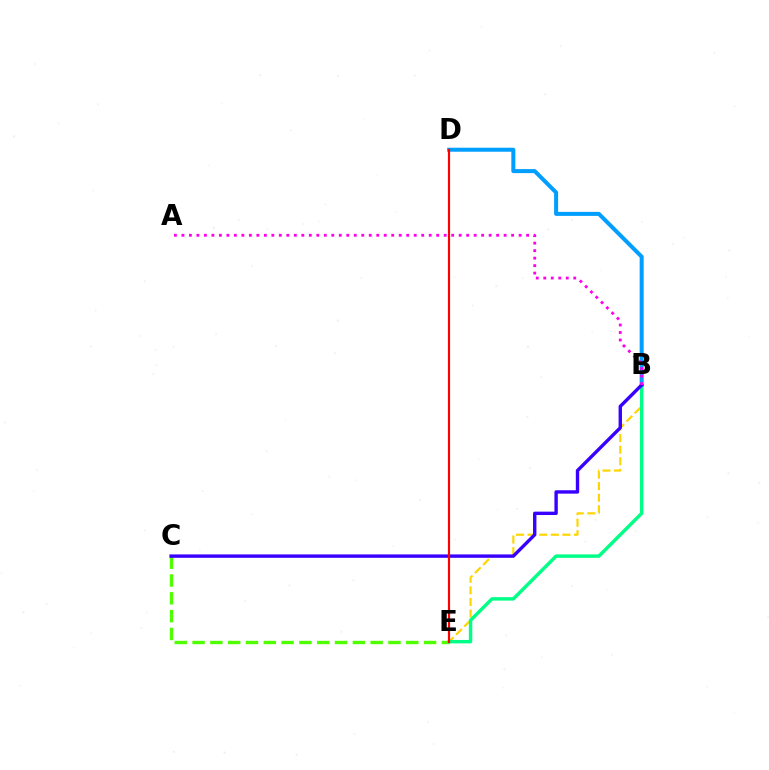{('B', 'D'): [{'color': '#009eff', 'line_style': 'solid', 'thickness': 2.88}], ('C', 'E'): [{'color': '#4fff00', 'line_style': 'dashed', 'thickness': 2.42}], ('B', 'E'): [{'color': '#ffd500', 'line_style': 'dashed', 'thickness': 1.57}, {'color': '#00ff86', 'line_style': 'solid', 'thickness': 2.47}], ('B', 'C'): [{'color': '#3700ff', 'line_style': 'solid', 'thickness': 2.43}], ('A', 'B'): [{'color': '#ff00ed', 'line_style': 'dotted', 'thickness': 2.04}], ('D', 'E'): [{'color': '#ff0000', 'line_style': 'solid', 'thickness': 1.57}]}